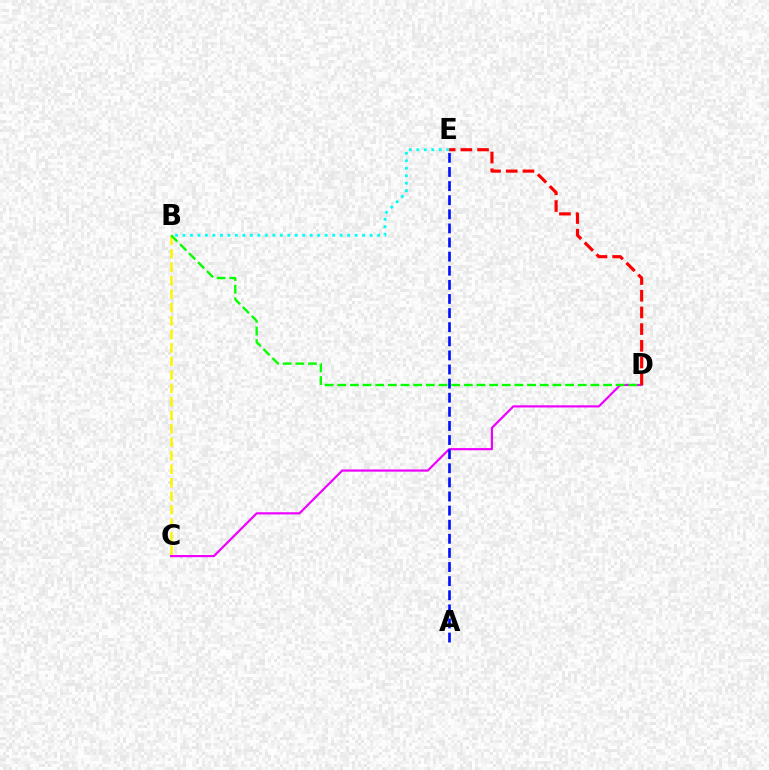{('B', 'C'): [{'color': '#fcf500', 'line_style': 'dashed', 'thickness': 1.83}], ('C', 'D'): [{'color': '#ee00ff', 'line_style': 'solid', 'thickness': 1.57}], ('A', 'E'): [{'color': '#0010ff', 'line_style': 'dashed', 'thickness': 1.92}], ('B', 'D'): [{'color': '#08ff00', 'line_style': 'dashed', 'thickness': 1.72}], ('B', 'E'): [{'color': '#00fff6', 'line_style': 'dotted', 'thickness': 2.03}], ('D', 'E'): [{'color': '#ff0000', 'line_style': 'dashed', 'thickness': 2.27}]}